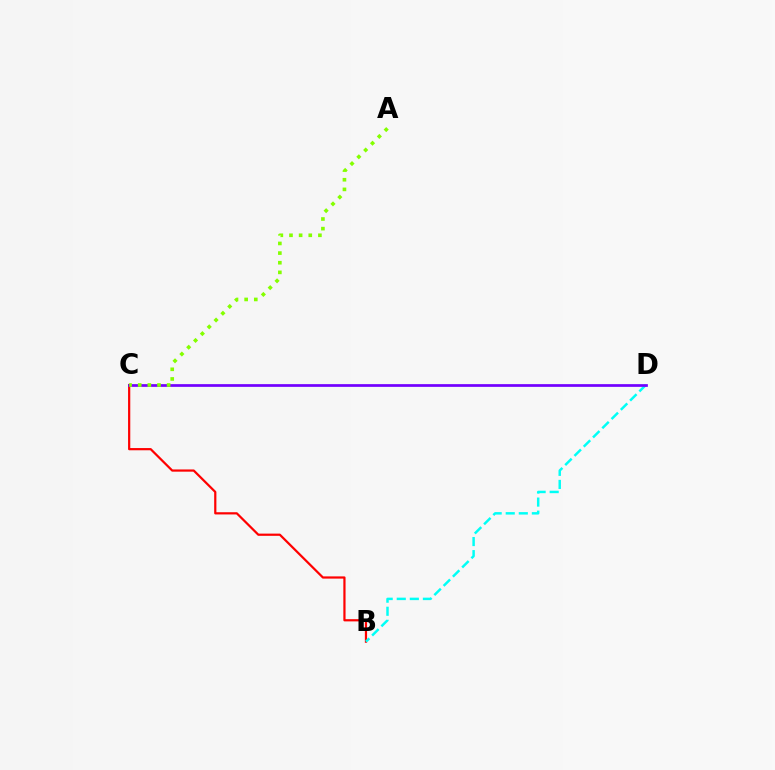{('B', 'C'): [{'color': '#ff0000', 'line_style': 'solid', 'thickness': 1.59}], ('B', 'D'): [{'color': '#00fff6', 'line_style': 'dashed', 'thickness': 1.78}], ('C', 'D'): [{'color': '#7200ff', 'line_style': 'solid', 'thickness': 1.96}], ('A', 'C'): [{'color': '#84ff00', 'line_style': 'dotted', 'thickness': 2.62}]}